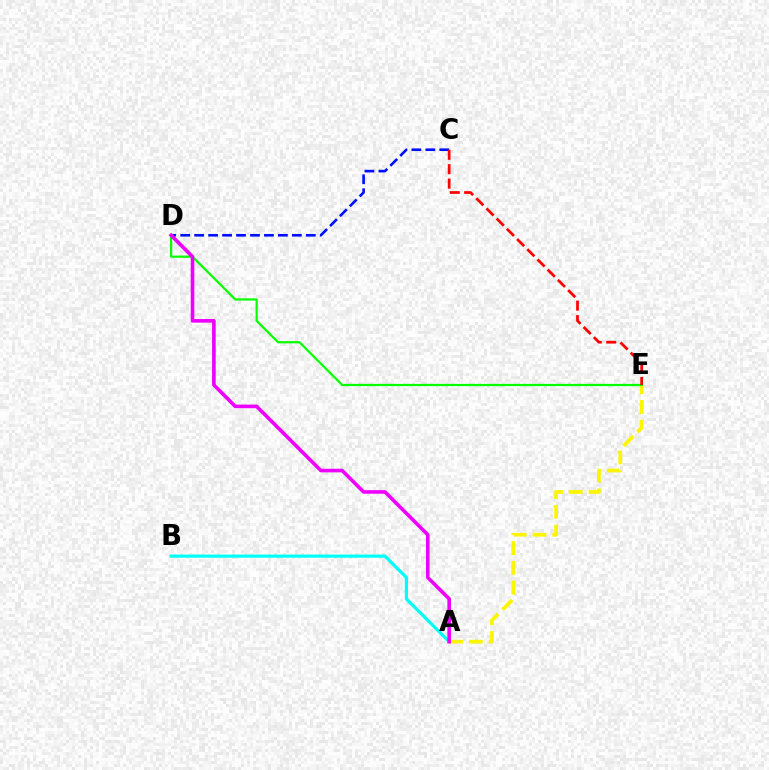{('C', 'D'): [{'color': '#0010ff', 'line_style': 'dashed', 'thickness': 1.9}], ('A', 'B'): [{'color': '#00fff6', 'line_style': 'solid', 'thickness': 2.31}], ('A', 'E'): [{'color': '#fcf500', 'line_style': 'dashed', 'thickness': 2.68}], ('D', 'E'): [{'color': '#08ff00', 'line_style': 'solid', 'thickness': 1.61}], ('A', 'D'): [{'color': '#ee00ff', 'line_style': 'solid', 'thickness': 2.6}], ('C', 'E'): [{'color': '#ff0000', 'line_style': 'dashed', 'thickness': 1.96}]}